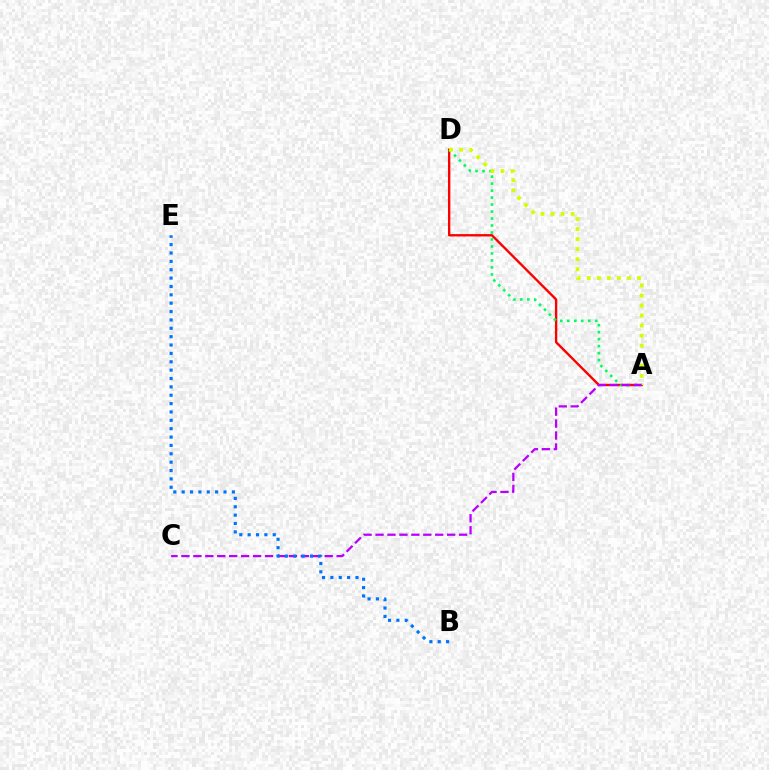{('A', 'D'): [{'color': '#ff0000', 'line_style': 'solid', 'thickness': 1.71}, {'color': '#00ff5c', 'line_style': 'dotted', 'thickness': 1.9}, {'color': '#d1ff00', 'line_style': 'dotted', 'thickness': 2.73}], ('A', 'C'): [{'color': '#b900ff', 'line_style': 'dashed', 'thickness': 1.62}], ('B', 'E'): [{'color': '#0074ff', 'line_style': 'dotted', 'thickness': 2.27}]}